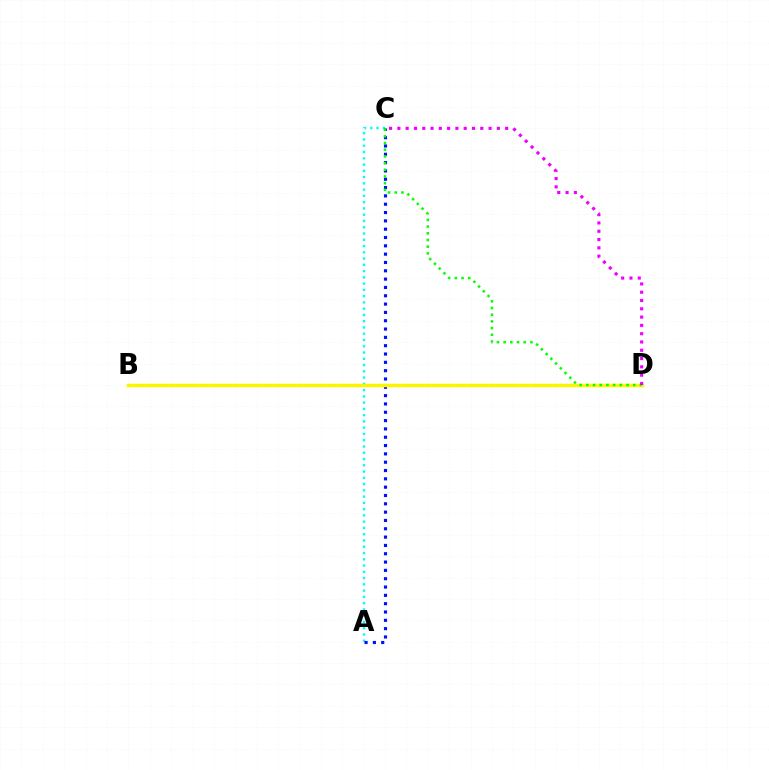{('B', 'D'): [{'color': '#ff0000', 'line_style': 'solid', 'thickness': 2.15}, {'color': '#fcf500', 'line_style': 'solid', 'thickness': 2.51}], ('A', 'C'): [{'color': '#00fff6', 'line_style': 'dotted', 'thickness': 1.7}, {'color': '#0010ff', 'line_style': 'dotted', 'thickness': 2.26}], ('C', 'D'): [{'color': '#08ff00', 'line_style': 'dotted', 'thickness': 1.82}, {'color': '#ee00ff', 'line_style': 'dotted', 'thickness': 2.25}]}